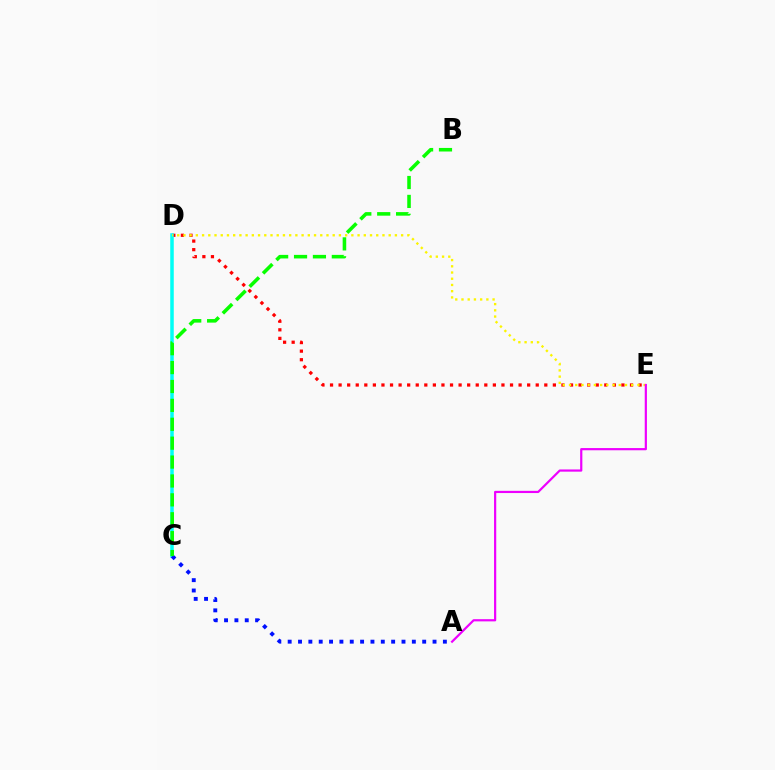{('D', 'E'): [{'color': '#ff0000', 'line_style': 'dotted', 'thickness': 2.33}, {'color': '#fcf500', 'line_style': 'dotted', 'thickness': 1.69}], ('C', 'D'): [{'color': '#00fff6', 'line_style': 'solid', 'thickness': 2.53}], ('A', 'C'): [{'color': '#0010ff', 'line_style': 'dotted', 'thickness': 2.81}], ('B', 'C'): [{'color': '#08ff00', 'line_style': 'dashed', 'thickness': 2.57}], ('A', 'E'): [{'color': '#ee00ff', 'line_style': 'solid', 'thickness': 1.59}]}